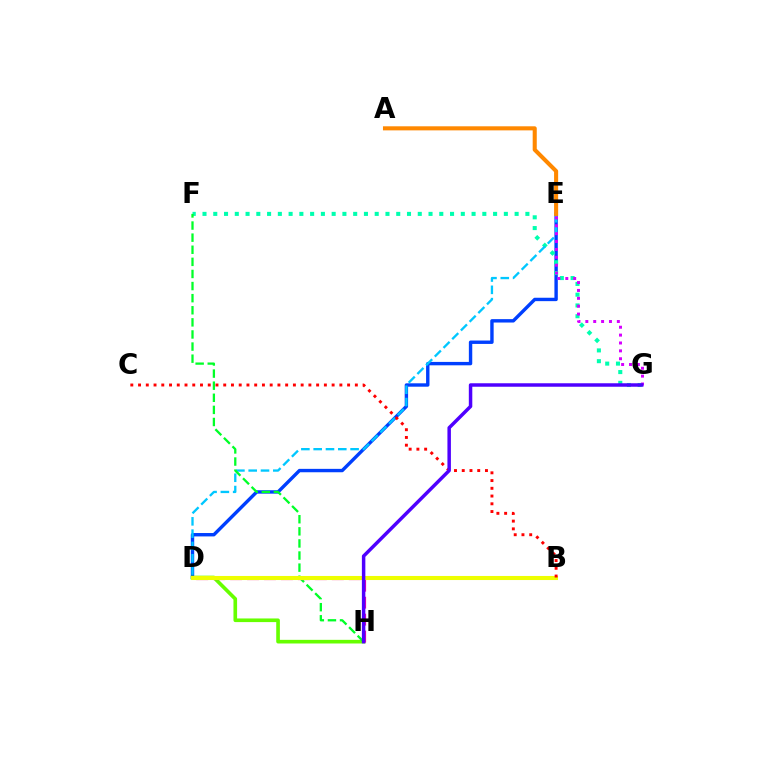{('D', 'E'): [{'color': '#003fff', 'line_style': 'solid', 'thickness': 2.45}, {'color': '#00c7ff', 'line_style': 'dashed', 'thickness': 1.67}], ('F', 'G'): [{'color': '#00ffaf', 'line_style': 'dotted', 'thickness': 2.92}], ('A', 'E'): [{'color': '#ff8800', 'line_style': 'solid', 'thickness': 2.93}], ('D', 'H'): [{'color': '#66ff00', 'line_style': 'solid', 'thickness': 2.62}, {'color': '#ff00a0', 'line_style': 'dashed', 'thickness': 2.3}], ('F', 'H'): [{'color': '#00ff27', 'line_style': 'dashed', 'thickness': 1.64}], ('E', 'G'): [{'color': '#d600ff', 'line_style': 'dotted', 'thickness': 2.14}], ('B', 'D'): [{'color': '#eeff00', 'line_style': 'solid', 'thickness': 2.93}], ('B', 'C'): [{'color': '#ff0000', 'line_style': 'dotted', 'thickness': 2.1}], ('G', 'H'): [{'color': '#4f00ff', 'line_style': 'solid', 'thickness': 2.5}]}